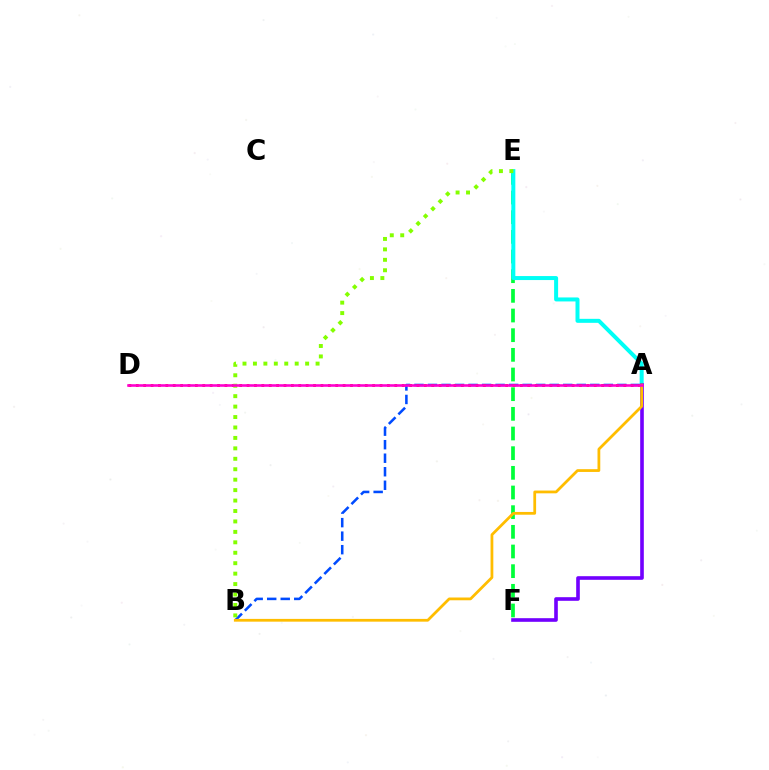{('E', 'F'): [{'color': '#00ff39', 'line_style': 'dashed', 'thickness': 2.67}], ('A', 'B'): [{'color': '#004bff', 'line_style': 'dashed', 'thickness': 1.84}, {'color': '#ffbd00', 'line_style': 'solid', 'thickness': 1.99}], ('A', 'D'): [{'color': '#ff0000', 'line_style': 'dotted', 'thickness': 2.01}, {'color': '#ff00cf', 'line_style': 'solid', 'thickness': 1.86}], ('A', 'E'): [{'color': '#00fff6', 'line_style': 'solid', 'thickness': 2.88}], ('A', 'F'): [{'color': '#7200ff', 'line_style': 'solid', 'thickness': 2.61}], ('B', 'E'): [{'color': '#84ff00', 'line_style': 'dotted', 'thickness': 2.84}]}